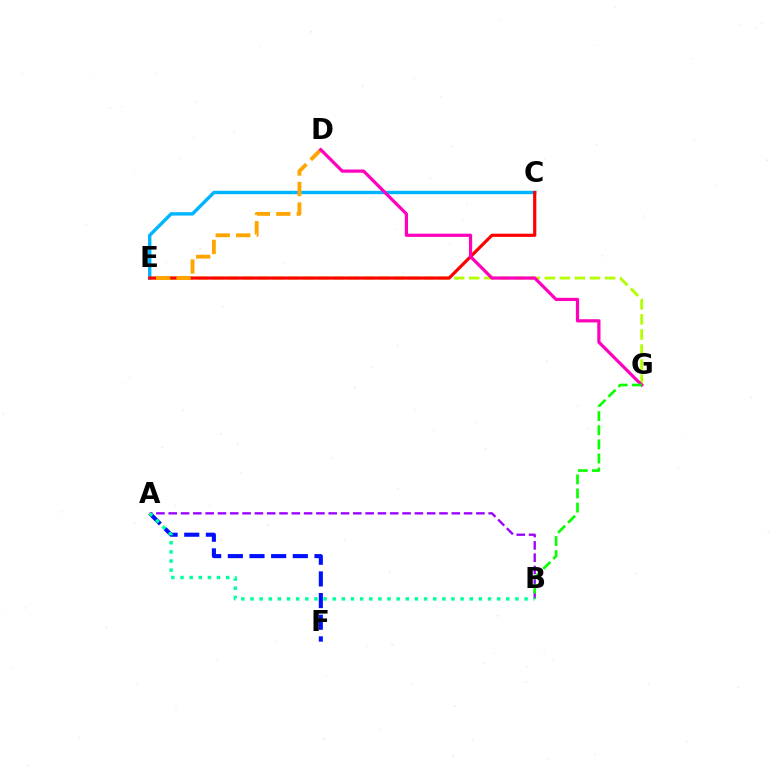{('C', 'E'): [{'color': '#00b5ff', 'line_style': 'solid', 'thickness': 2.43}, {'color': '#ff0000', 'line_style': 'solid', 'thickness': 2.29}], ('E', 'G'): [{'color': '#b3ff00', 'line_style': 'dashed', 'thickness': 2.05}], ('A', 'F'): [{'color': '#0010ff', 'line_style': 'dashed', 'thickness': 2.94}], ('A', 'B'): [{'color': '#9b00ff', 'line_style': 'dashed', 'thickness': 1.67}, {'color': '#00ff9d', 'line_style': 'dotted', 'thickness': 2.48}], ('D', 'E'): [{'color': '#ffa500', 'line_style': 'dashed', 'thickness': 2.78}], ('D', 'G'): [{'color': '#ff00bd', 'line_style': 'solid', 'thickness': 2.31}], ('B', 'G'): [{'color': '#08ff00', 'line_style': 'dashed', 'thickness': 1.92}]}